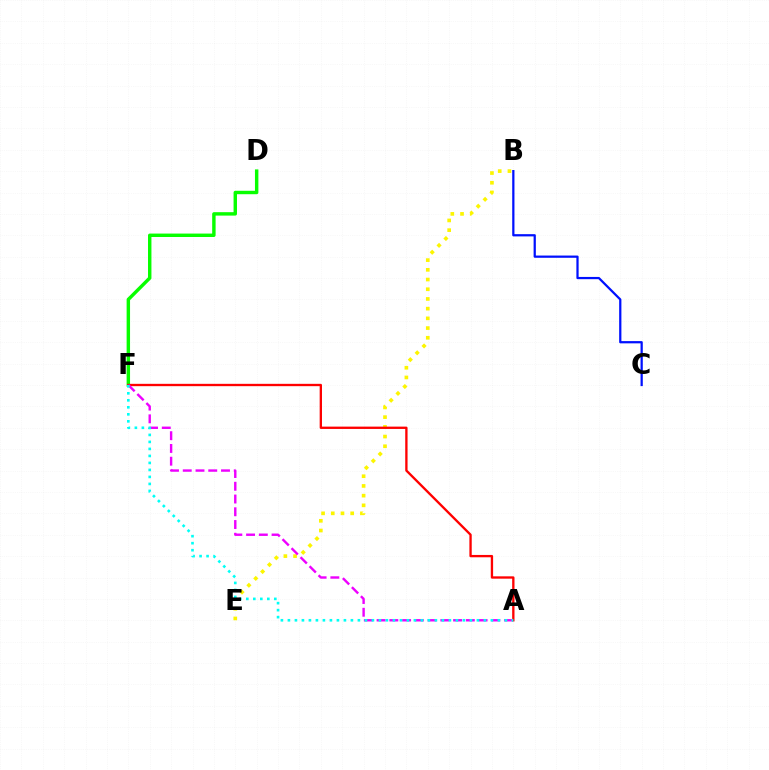{('D', 'F'): [{'color': '#08ff00', 'line_style': 'solid', 'thickness': 2.47}], ('B', 'E'): [{'color': '#fcf500', 'line_style': 'dotted', 'thickness': 2.64}], ('A', 'F'): [{'color': '#ff0000', 'line_style': 'solid', 'thickness': 1.68}, {'color': '#ee00ff', 'line_style': 'dashed', 'thickness': 1.73}, {'color': '#00fff6', 'line_style': 'dotted', 'thickness': 1.9}], ('B', 'C'): [{'color': '#0010ff', 'line_style': 'solid', 'thickness': 1.61}]}